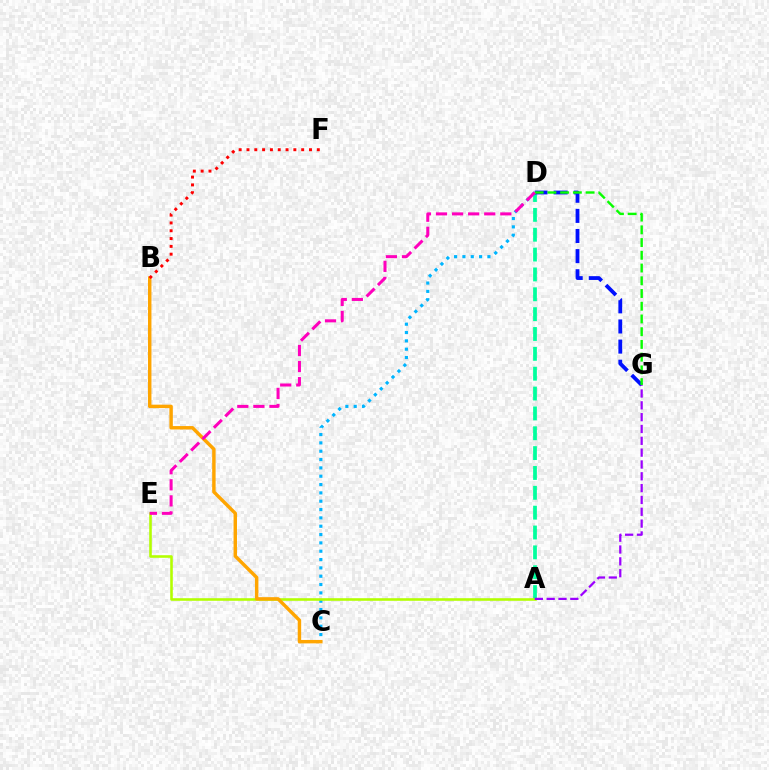{('A', 'D'): [{'color': '#00ff9d', 'line_style': 'dashed', 'thickness': 2.7}], ('D', 'G'): [{'color': '#0010ff', 'line_style': 'dashed', 'thickness': 2.73}, {'color': '#08ff00', 'line_style': 'dashed', 'thickness': 1.73}], ('C', 'D'): [{'color': '#00b5ff', 'line_style': 'dotted', 'thickness': 2.26}], ('A', 'E'): [{'color': '#b3ff00', 'line_style': 'solid', 'thickness': 1.86}], ('B', 'C'): [{'color': '#ffa500', 'line_style': 'solid', 'thickness': 2.47}], ('D', 'E'): [{'color': '#ff00bd', 'line_style': 'dashed', 'thickness': 2.18}], ('B', 'F'): [{'color': '#ff0000', 'line_style': 'dotted', 'thickness': 2.12}], ('A', 'G'): [{'color': '#9b00ff', 'line_style': 'dashed', 'thickness': 1.61}]}